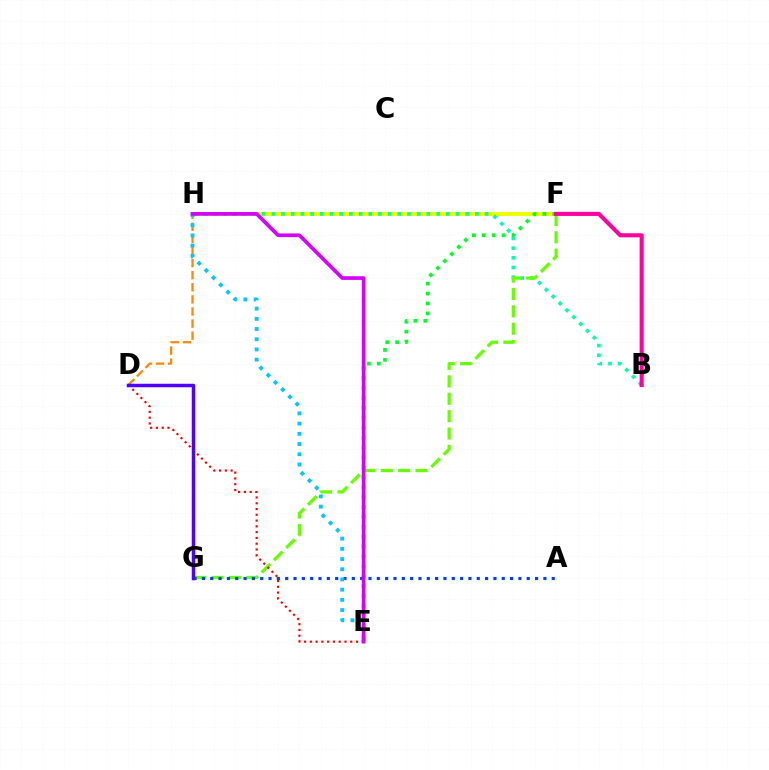{('F', 'H'): [{'color': '#eeff00', 'line_style': 'solid', 'thickness': 2.83}], ('D', 'H'): [{'color': '#ff8800', 'line_style': 'dashed', 'thickness': 1.64}], ('B', 'H'): [{'color': '#00ffaf', 'line_style': 'dotted', 'thickness': 2.63}], ('F', 'G'): [{'color': '#66ff00', 'line_style': 'dashed', 'thickness': 2.36}], ('E', 'F'): [{'color': '#00ff27', 'line_style': 'dotted', 'thickness': 2.69}], ('A', 'G'): [{'color': '#003fff', 'line_style': 'dotted', 'thickness': 2.26}], ('D', 'E'): [{'color': '#ff0000', 'line_style': 'dotted', 'thickness': 1.57}], ('E', 'H'): [{'color': '#00c7ff', 'line_style': 'dotted', 'thickness': 2.77}, {'color': '#d600ff', 'line_style': 'solid', 'thickness': 2.65}], ('D', 'G'): [{'color': '#4f00ff', 'line_style': 'solid', 'thickness': 2.51}], ('B', 'F'): [{'color': '#ff00a0', 'line_style': 'solid', 'thickness': 2.94}]}